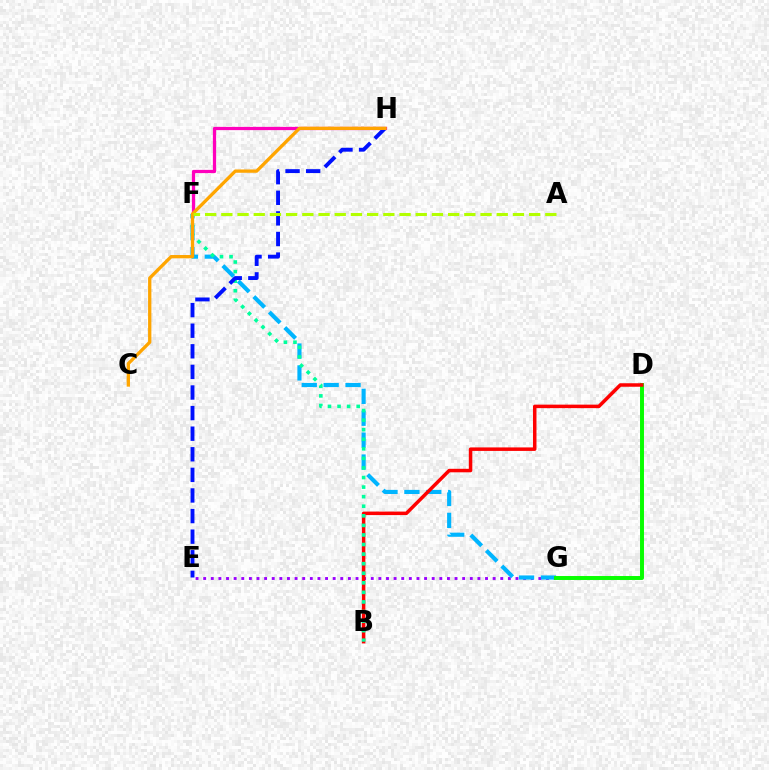{('F', 'H'): [{'color': '#ff00bd', 'line_style': 'solid', 'thickness': 2.33}], ('E', 'G'): [{'color': '#9b00ff', 'line_style': 'dotted', 'thickness': 2.07}], ('F', 'G'): [{'color': '#00b5ff', 'line_style': 'dashed', 'thickness': 2.97}], ('D', 'G'): [{'color': '#08ff00', 'line_style': 'solid', 'thickness': 2.84}], ('B', 'D'): [{'color': '#ff0000', 'line_style': 'solid', 'thickness': 2.52}], ('B', 'F'): [{'color': '#00ff9d', 'line_style': 'dotted', 'thickness': 2.6}], ('E', 'H'): [{'color': '#0010ff', 'line_style': 'dashed', 'thickness': 2.8}], ('C', 'H'): [{'color': '#ffa500', 'line_style': 'solid', 'thickness': 2.38}], ('A', 'F'): [{'color': '#b3ff00', 'line_style': 'dashed', 'thickness': 2.2}]}